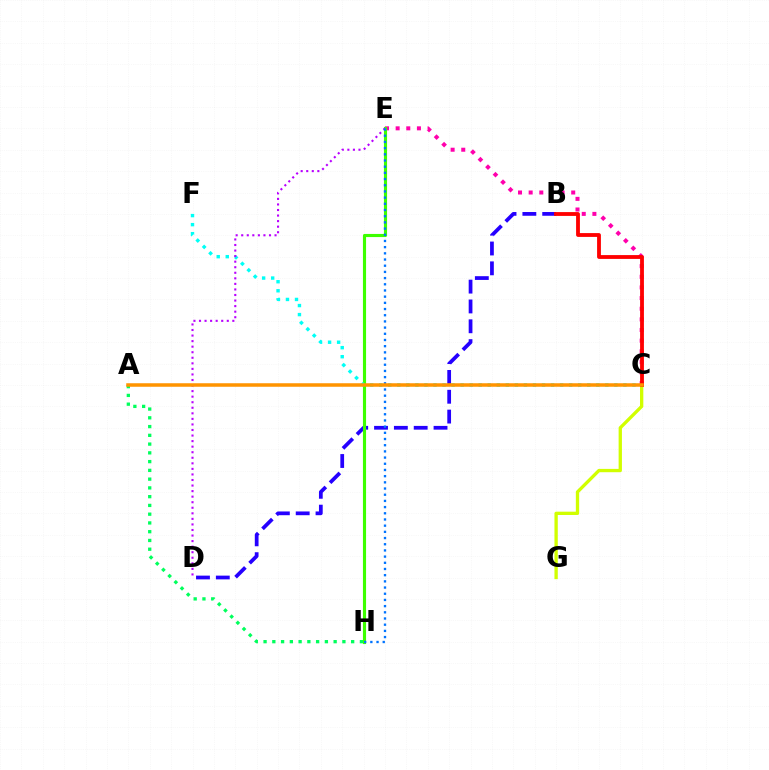{('A', 'H'): [{'color': '#00ff5c', 'line_style': 'dotted', 'thickness': 2.38}], ('C', 'E'): [{'color': '#ff00ac', 'line_style': 'dotted', 'thickness': 2.89}], ('B', 'D'): [{'color': '#2500ff', 'line_style': 'dashed', 'thickness': 2.69}], ('E', 'H'): [{'color': '#3dff00', 'line_style': 'solid', 'thickness': 2.25}, {'color': '#0074ff', 'line_style': 'dotted', 'thickness': 1.68}], ('C', 'G'): [{'color': '#d1ff00', 'line_style': 'solid', 'thickness': 2.39}], ('C', 'F'): [{'color': '#00fff6', 'line_style': 'dotted', 'thickness': 2.46}], ('D', 'E'): [{'color': '#b900ff', 'line_style': 'dotted', 'thickness': 1.51}], ('B', 'C'): [{'color': '#ff0000', 'line_style': 'solid', 'thickness': 2.75}], ('A', 'C'): [{'color': '#ff9400', 'line_style': 'solid', 'thickness': 2.53}]}